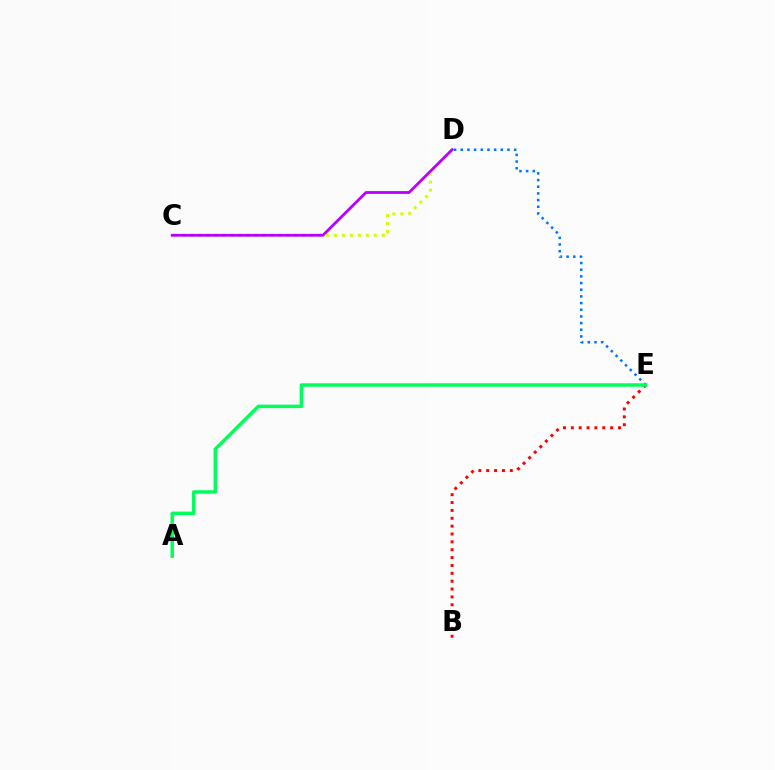{('C', 'D'): [{'color': '#d1ff00', 'line_style': 'dotted', 'thickness': 2.17}, {'color': '#b900ff', 'line_style': 'solid', 'thickness': 2.01}], ('B', 'E'): [{'color': '#ff0000', 'line_style': 'dotted', 'thickness': 2.14}], ('D', 'E'): [{'color': '#0074ff', 'line_style': 'dotted', 'thickness': 1.81}], ('A', 'E'): [{'color': '#00ff5c', 'line_style': 'solid', 'thickness': 2.5}]}